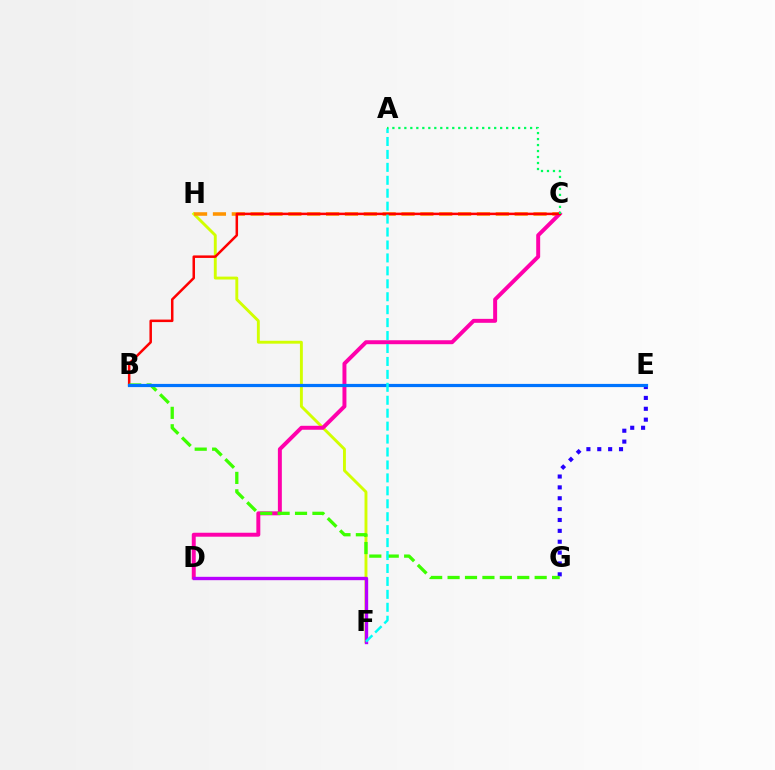{('F', 'H'): [{'color': '#d1ff00', 'line_style': 'solid', 'thickness': 2.08}], ('E', 'G'): [{'color': '#2500ff', 'line_style': 'dotted', 'thickness': 2.95}], ('C', 'H'): [{'color': '#ff9400', 'line_style': 'dashed', 'thickness': 2.56}], ('C', 'D'): [{'color': '#ff00ac', 'line_style': 'solid', 'thickness': 2.85}], ('B', 'C'): [{'color': '#ff0000', 'line_style': 'solid', 'thickness': 1.81}], ('B', 'G'): [{'color': '#3dff00', 'line_style': 'dashed', 'thickness': 2.37}], ('B', 'E'): [{'color': '#0074ff', 'line_style': 'solid', 'thickness': 2.3}], ('D', 'F'): [{'color': '#b900ff', 'line_style': 'solid', 'thickness': 2.42}], ('A', 'F'): [{'color': '#00fff6', 'line_style': 'dashed', 'thickness': 1.76}], ('A', 'C'): [{'color': '#00ff5c', 'line_style': 'dotted', 'thickness': 1.63}]}